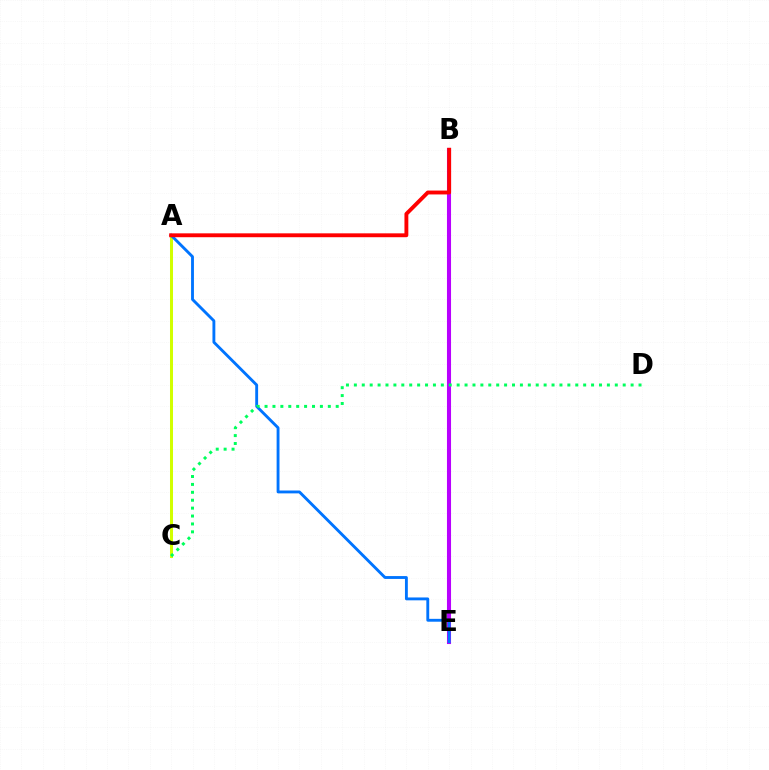{('A', 'C'): [{'color': '#d1ff00', 'line_style': 'solid', 'thickness': 2.17}], ('B', 'E'): [{'color': '#b900ff', 'line_style': 'solid', 'thickness': 2.93}], ('A', 'E'): [{'color': '#0074ff', 'line_style': 'solid', 'thickness': 2.06}], ('C', 'D'): [{'color': '#00ff5c', 'line_style': 'dotted', 'thickness': 2.15}], ('A', 'B'): [{'color': '#ff0000', 'line_style': 'solid', 'thickness': 2.79}]}